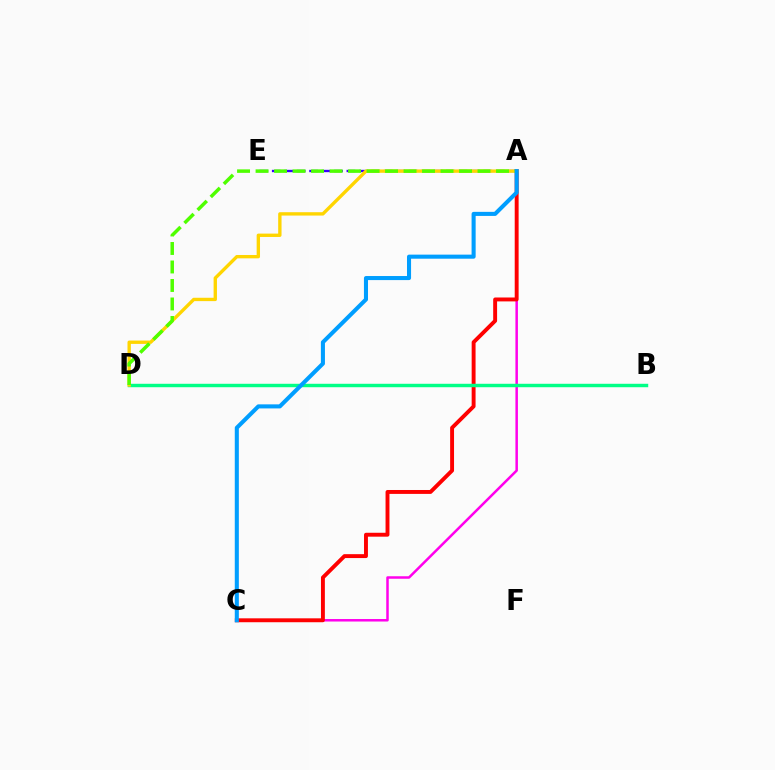{('A', 'C'): [{'color': '#ff00ed', 'line_style': 'solid', 'thickness': 1.8}, {'color': '#ff0000', 'line_style': 'solid', 'thickness': 2.81}, {'color': '#009eff', 'line_style': 'solid', 'thickness': 2.93}], ('B', 'D'): [{'color': '#00ff86', 'line_style': 'solid', 'thickness': 2.47}], ('A', 'E'): [{'color': '#3700ff', 'line_style': 'dashed', 'thickness': 1.69}], ('A', 'D'): [{'color': '#ffd500', 'line_style': 'solid', 'thickness': 2.42}, {'color': '#4fff00', 'line_style': 'dashed', 'thickness': 2.51}]}